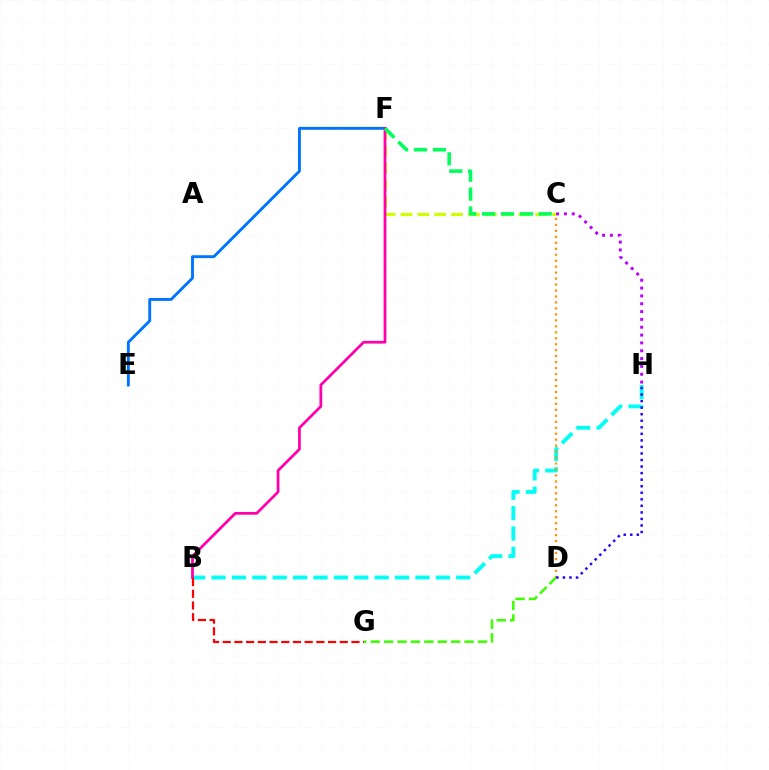{('E', 'F'): [{'color': '#0074ff', 'line_style': 'solid', 'thickness': 2.08}], ('B', 'H'): [{'color': '#00fff6', 'line_style': 'dashed', 'thickness': 2.77}], ('C', 'F'): [{'color': '#d1ff00', 'line_style': 'dashed', 'thickness': 2.29}, {'color': '#00ff5c', 'line_style': 'dashed', 'thickness': 2.57}], ('C', 'D'): [{'color': '#ff9400', 'line_style': 'dotted', 'thickness': 1.62}], ('D', 'G'): [{'color': '#3dff00', 'line_style': 'dashed', 'thickness': 1.82}], ('C', 'H'): [{'color': '#b900ff', 'line_style': 'dotted', 'thickness': 2.13}], ('D', 'H'): [{'color': '#2500ff', 'line_style': 'dotted', 'thickness': 1.78}], ('B', 'F'): [{'color': '#ff00ac', 'line_style': 'solid', 'thickness': 1.98}], ('B', 'G'): [{'color': '#ff0000', 'line_style': 'dashed', 'thickness': 1.59}]}